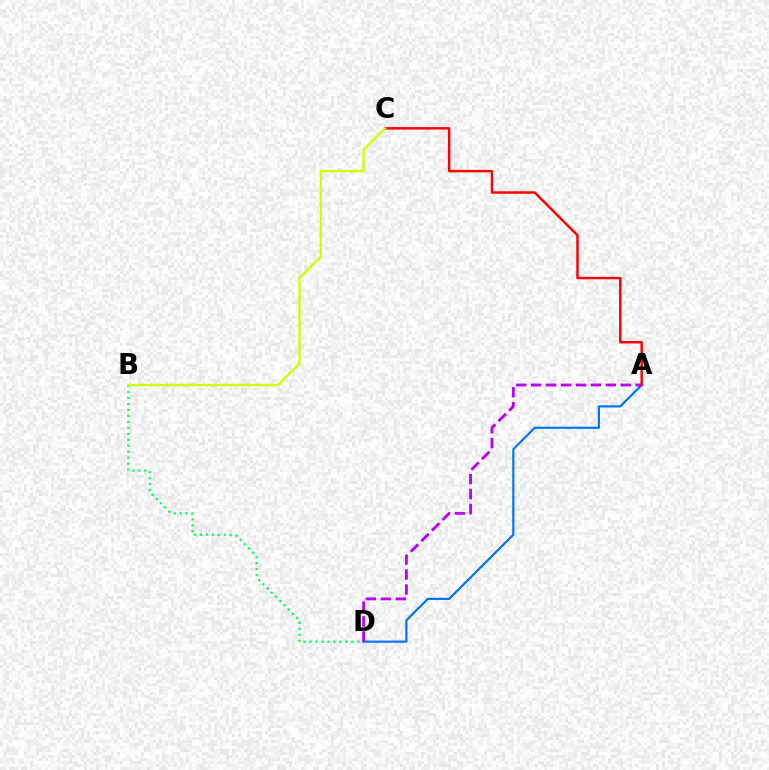{('B', 'D'): [{'color': '#00ff5c', 'line_style': 'dotted', 'thickness': 1.62}], ('A', 'D'): [{'color': '#0074ff', 'line_style': 'solid', 'thickness': 1.58}, {'color': '#b900ff', 'line_style': 'dashed', 'thickness': 2.03}], ('A', 'C'): [{'color': '#ff0000', 'line_style': 'solid', 'thickness': 1.77}], ('B', 'C'): [{'color': '#d1ff00', 'line_style': 'solid', 'thickness': 1.7}]}